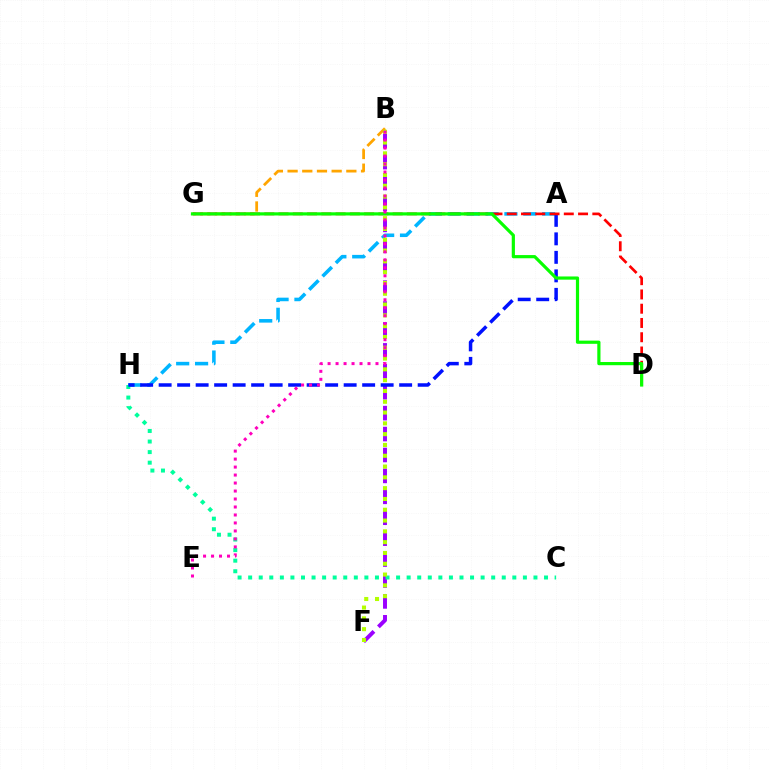{('B', 'F'): [{'color': '#9b00ff', 'line_style': 'dashed', 'thickness': 2.84}, {'color': '#b3ff00', 'line_style': 'dotted', 'thickness': 2.93}], ('A', 'H'): [{'color': '#00b5ff', 'line_style': 'dashed', 'thickness': 2.56}, {'color': '#0010ff', 'line_style': 'dashed', 'thickness': 2.51}], ('B', 'G'): [{'color': '#ffa500', 'line_style': 'dashed', 'thickness': 2.0}], ('C', 'H'): [{'color': '#00ff9d', 'line_style': 'dotted', 'thickness': 2.87}], ('D', 'G'): [{'color': '#ff0000', 'line_style': 'dashed', 'thickness': 1.94}, {'color': '#08ff00', 'line_style': 'solid', 'thickness': 2.3}], ('B', 'E'): [{'color': '#ff00bd', 'line_style': 'dotted', 'thickness': 2.17}]}